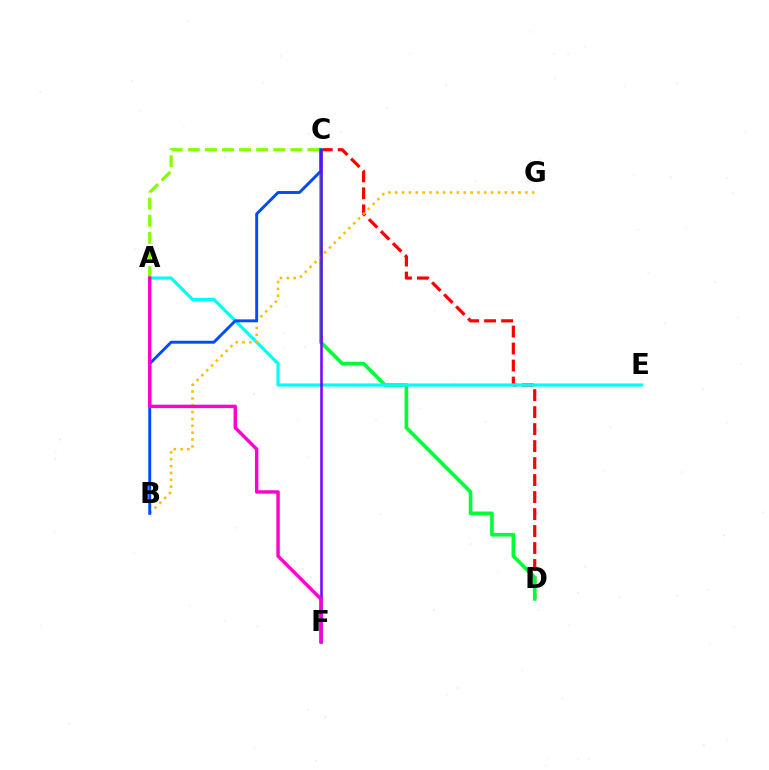{('C', 'D'): [{'color': '#ff0000', 'line_style': 'dashed', 'thickness': 2.31}, {'color': '#00ff39', 'line_style': 'solid', 'thickness': 2.62}], ('A', 'E'): [{'color': '#00fff6', 'line_style': 'solid', 'thickness': 2.29}], ('B', 'G'): [{'color': '#ffbd00', 'line_style': 'dotted', 'thickness': 1.86}], ('A', 'C'): [{'color': '#84ff00', 'line_style': 'dashed', 'thickness': 2.32}], ('B', 'C'): [{'color': '#004bff', 'line_style': 'solid', 'thickness': 2.1}], ('C', 'F'): [{'color': '#7200ff', 'line_style': 'solid', 'thickness': 1.8}], ('A', 'F'): [{'color': '#ff00cf', 'line_style': 'solid', 'thickness': 2.46}]}